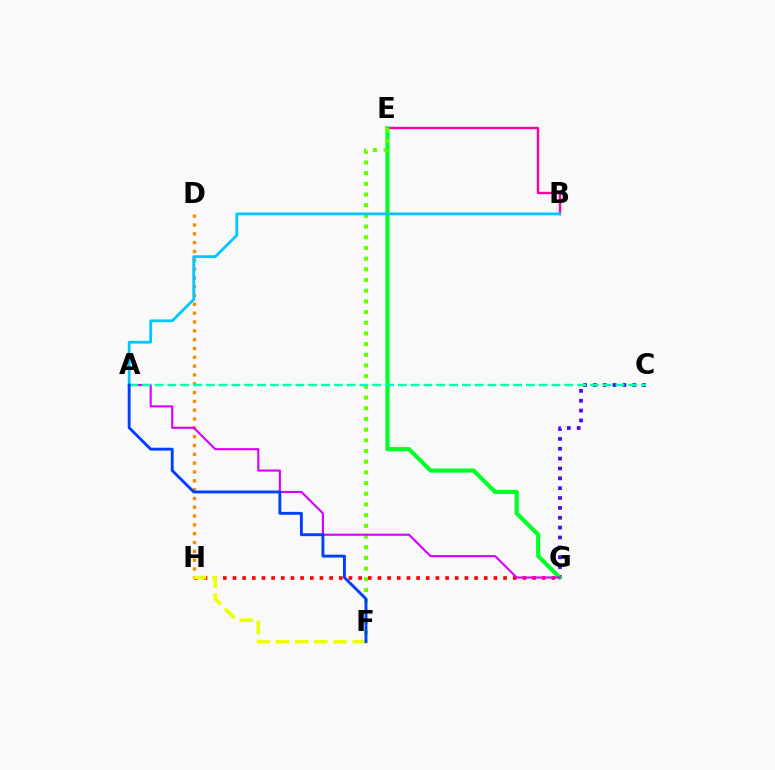{('D', 'H'): [{'color': '#ff8800', 'line_style': 'dotted', 'thickness': 2.4}], ('B', 'E'): [{'color': '#ff00a0', 'line_style': 'solid', 'thickness': 1.72}], ('C', 'G'): [{'color': '#4f00ff', 'line_style': 'dotted', 'thickness': 2.68}], ('E', 'G'): [{'color': '#00ff27', 'line_style': 'solid', 'thickness': 2.98}], ('G', 'H'): [{'color': '#ff0000', 'line_style': 'dotted', 'thickness': 2.63}], ('E', 'F'): [{'color': '#66ff00', 'line_style': 'dotted', 'thickness': 2.9}], ('A', 'G'): [{'color': '#d600ff', 'line_style': 'solid', 'thickness': 1.52}], ('A', 'C'): [{'color': '#00ffaf', 'line_style': 'dashed', 'thickness': 1.74}], ('A', 'B'): [{'color': '#00c7ff', 'line_style': 'solid', 'thickness': 2.02}], ('F', 'H'): [{'color': '#eeff00', 'line_style': 'dashed', 'thickness': 2.61}], ('A', 'F'): [{'color': '#003fff', 'line_style': 'solid', 'thickness': 2.08}]}